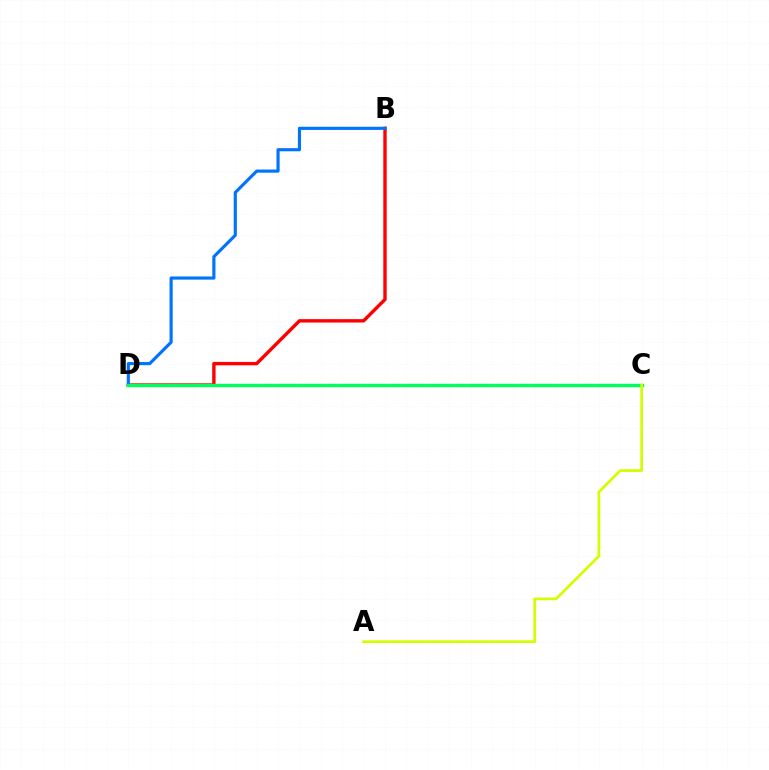{('C', 'D'): [{'color': '#b900ff', 'line_style': 'dotted', 'thickness': 1.89}, {'color': '#00ff5c', 'line_style': 'solid', 'thickness': 2.41}], ('B', 'D'): [{'color': '#ff0000', 'line_style': 'solid', 'thickness': 2.44}, {'color': '#0074ff', 'line_style': 'solid', 'thickness': 2.27}], ('A', 'C'): [{'color': '#d1ff00', 'line_style': 'solid', 'thickness': 1.95}]}